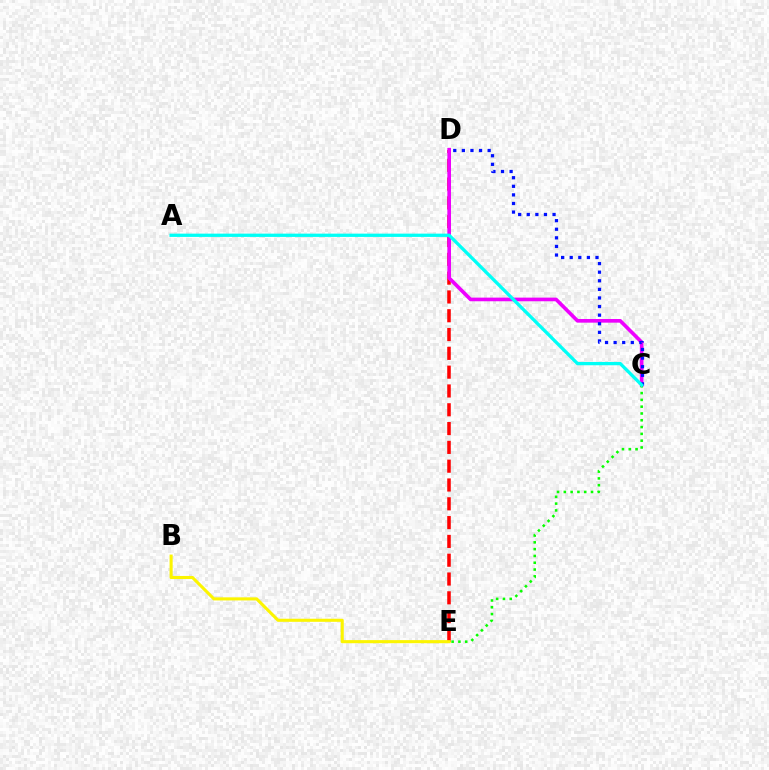{('D', 'E'): [{'color': '#ff0000', 'line_style': 'dashed', 'thickness': 2.55}], ('C', 'D'): [{'color': '#ee00ff', 'line_style': 'solid', 'thickness': 2.62}, {'color': '#0010ff', 'line_style': 'dotted', 'thickness': 2.34}], ('C', 'E'): [{'color': '#08ff00', 'line_style': 'dotted', 'thickness': 1.85}], ('A', 'C'): [{'color': '#00fff6', 'line_style': 'solid', 'thickness': 2.36}], ('B', 'E'): [{'color': '#fcf500', 'line_style': 'solid', 'thickness': 2.22}]}